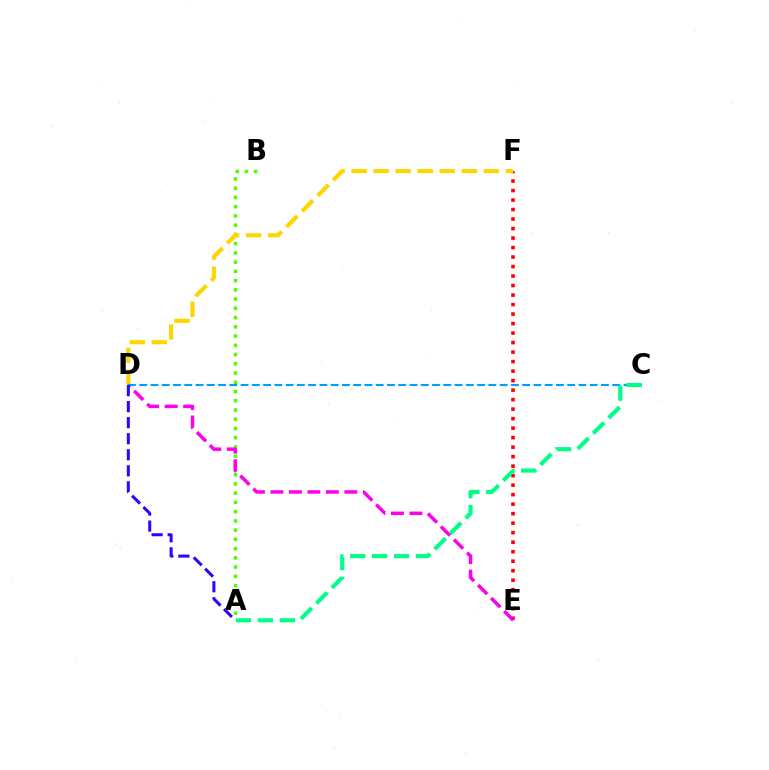{('A', 'B'): [{'color': '#4fff00', 'line_style': 'dotted', 'thickness': 2.51}], ('E', 'F'): [{'color': '#ff0000', 'line_style': 'dotted', 'thickness': 2.58}], ('D', 'F'): [{'color': '#ffd500', 'line_style': 'dashed', 'thickness': 2.99}], ('D', 'E'): [{'color': '#ff00ed', 'line_style': 'dashed', 'thickness': 2.51}], ('C', 'D'): [{'color': '#009eff', 'line_style': 'dashed', 'thickness': 1.53}], ('A', 'D'): [{'color': '#3700ff', 'line_style': 'dashed', 'thickness': 2.18}], ('A', 'C'): [{'color': '#00ff86', 'line_style': 'dashed', 'thickness': 2.97}]}